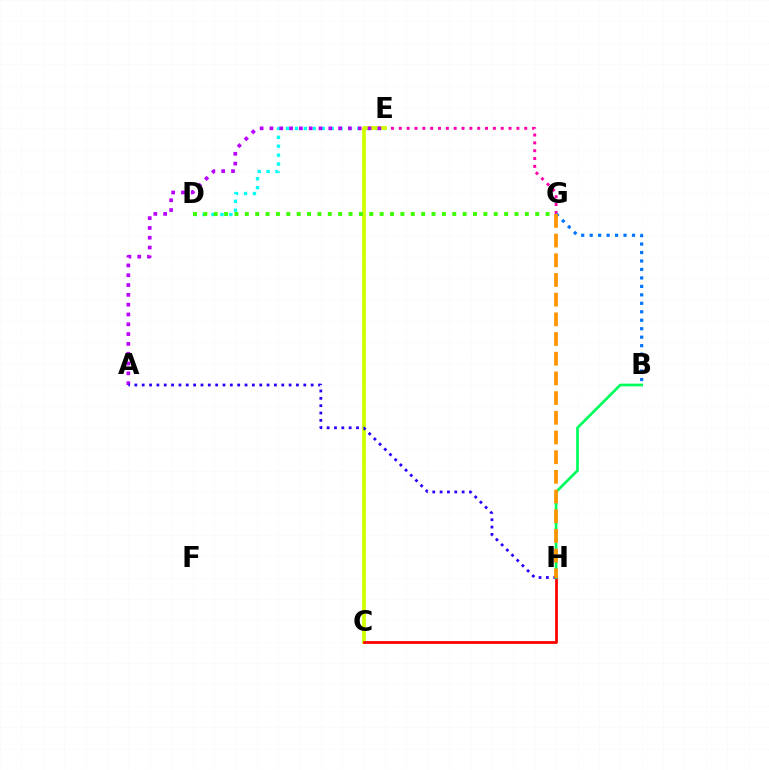{('E', 'G'): [{'color': '#ff00ac', 'line_style': 'dotted', 'thickness': 2.13}], ('D', 'E'): [{'color': '#00fff6', 'line_style': 'dotted', 'thickness': 2.42}], ('C', 'E'): [{'color': '#d1ff00', 'line_style': 'solid', 'thickness': 2.71}], ('C', 'H'): [{'color': '#ff0000', 'line_style': 'solid', 'thickness': 2.0}], ('A', 'E'): [{'color': '#b900ff', 'line_style': 'dotted', 'thickness': 2.67}], ('A', 'H'): [{'color': '#2500ff', 'line_style': 'dotted', 'thickness': 2.0}], ('B', 'G'): [{'color': '#0074ff', 'line_style': 'dotted', 'thickness': 2.3}], ('D', 'G'): [{'color': '#3dff00', 'line_style': 'dotted', 'thickness': 2.82}], ('B', 'H'): [{'color': '#00ff5c', 'line_style': 'solid', 'thickness': 1.96}], ('G', 'H'): [{'color': '#ff9400', 'line_style': 'dashed', 'thickness': 2.68}]}